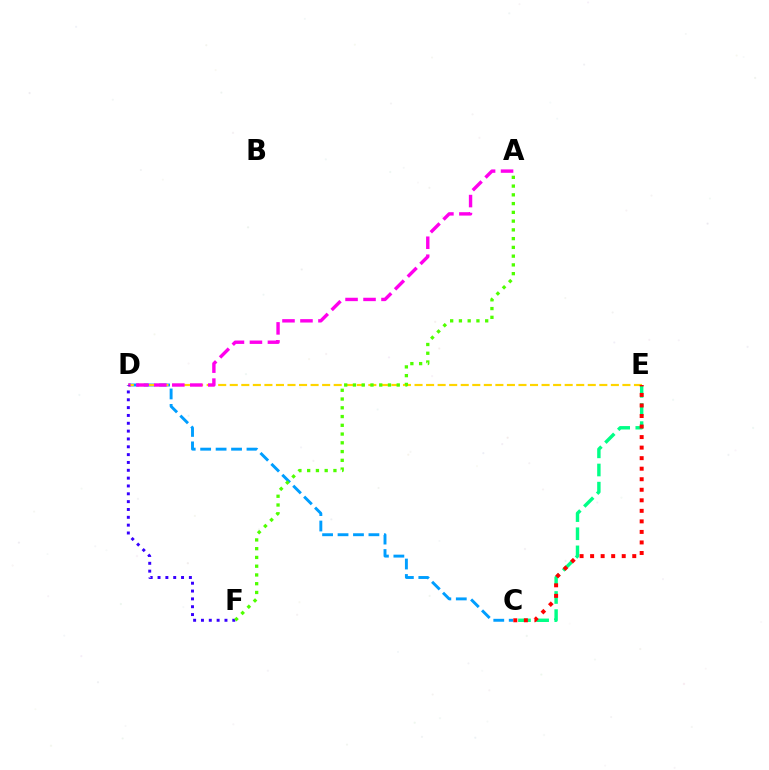{('C', 'E'): [{'color': '#00ff86', 'line_style': 'dashed', 'thickness': 2.47}, {'color': '#ff0000', 'line_style': 'dotted', 'thickness': 2.86}], ('C', 'D'): [{'color': '#009eff', 'line_style': 'dashed', 'thickness': 2.1}], ('D', 'E'): [{'color': '#ffd500', 'line_style': 'dashed', 'thickness': 1.57}], ('A', 'D'): [{'color': '#ff00ed', 'line_style': 'dashed', 'thickness': 2.44}], ('D', 'F'): [{'color': '#3700ff', 'line_style': 'dotted', 'thickness': 2.13}], ('A', 'F'): [{'color': '#4fff00', 'line_style': 'dotted', 'thickness': 2.38}]}